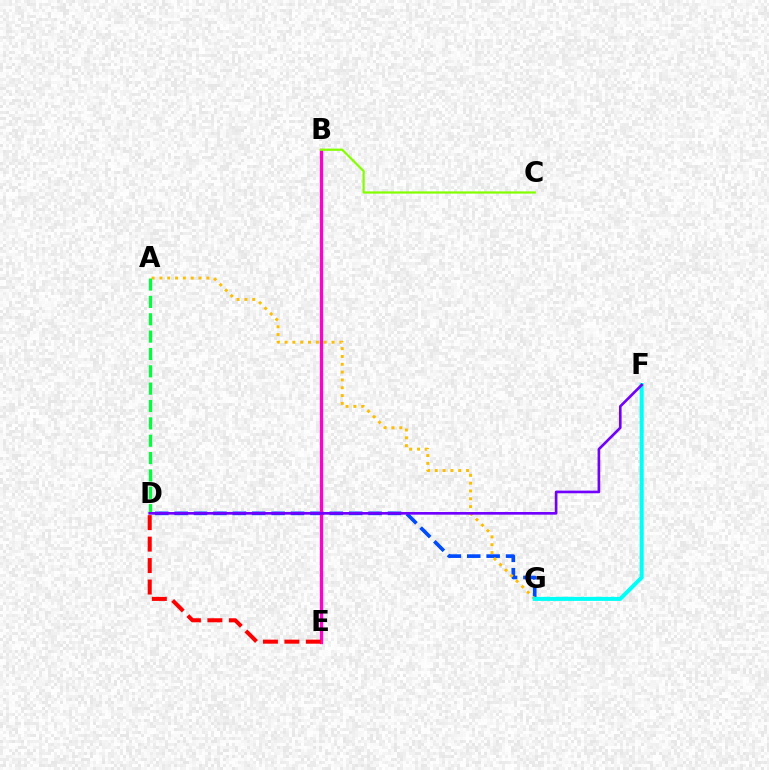{('D', 'G'): [{'color': '#004bff', 'line_style': 'dashed', 'thickness': 2.63}], ('A', 'G'): [{'color': '#ffbd00', 'line_style': 'dotted', 'thickness': 2.13}], ('B', 'E'): [{'color': '#ff00cf', 'line_style': 'solid', 'thickness': 2.37}], ('B', 'C'): [{'color': '#84ff00', 'line_style': 'solid', 'thickness': 1.6}], ('A', 'D'): [{'color': '#00ff39', 'line_style': 'dashed', 'thickness': 2.36}], ('F', 'G'): [{'color': '#00fff6', 'line_style': 'solid', 'thickness': 2.9}], ('D', 'F'): [{'color': '#7200ff', 'line_style': 'solid', 'thickness': 1.91}], ('D', 'E'): [{'color': '#ff0000', 'line_style': 'dashed', 'thickness': 2.92}]}